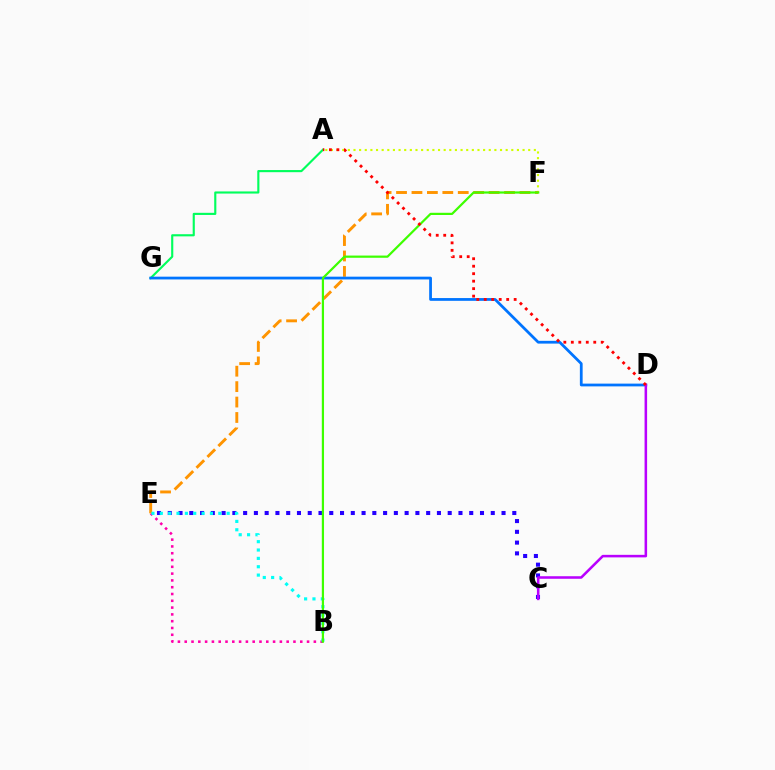{('C', 'E'): [{'color': '#2500ff', 'line_style': 'dotted', 'thickness': 2.93}], ('B', 'E'): [{'color': '#ff00ac', 'line_style': 'dotted', 'thickness': 1.85}, {'color': '#00fff6', 'line_style': 'dotted', 'thickness': 2.27}], ('A', 'F'): [{'color': '#d1ff00', 'line_style': 'dotted', 'thickness': 1.53}], ('E', 'F'): [{'color': '#ff9400', 'line_style': 'dashed', 'thickness': 2.1}], ('A', 'G'): [{'color': '#00ff5c', 'line_style': 'solid', 'thickness': 1.54}], ('D', 'G'): [{'color': '#0074ff', 'line_style': 'solid', 'thickness': 1.99}], ('B', 'F'): [{'color': '#3dff00', 'line_style': 'solid', 'thickness': 1.59}], ('C', 'D'): [{'color': '#b900ff', 'line_style': 'solid', 'thickness': 1.83}], ('A', 'D'): [{'color': '#ff0000', 'line_style': 'dotted', 'thickness': 2.03}]}